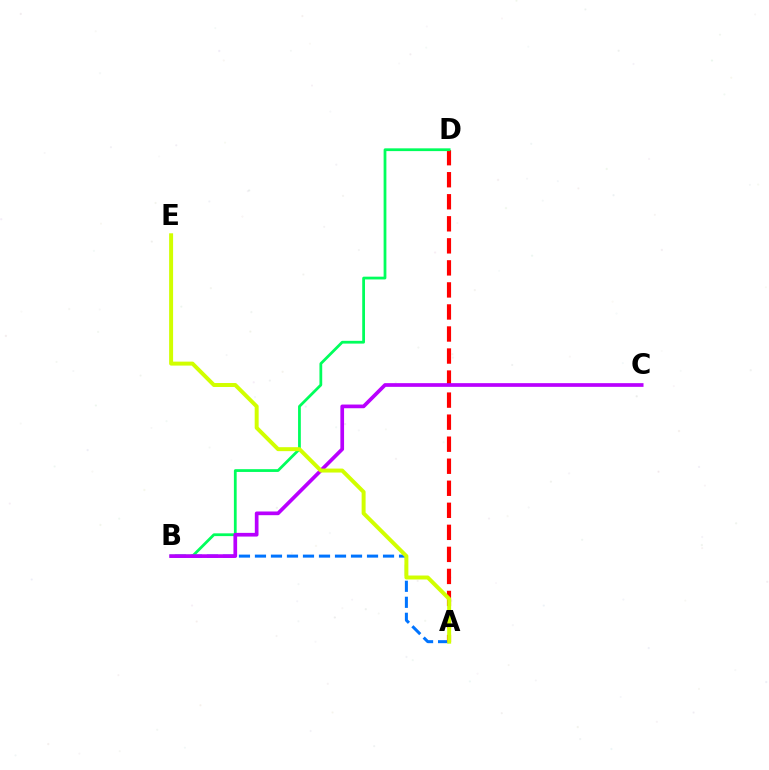{('A', 'B'): [{'color': '#0074ff', 'line_style': 'dashed', 'thickness': 2.17}], ('A', 'D'): [{'color': '#ff0000', 'line_style': 'dashed', 'thickness': 2.99}], ('B', 'D'): [{'color': '#00ff5c', 'line_style': 'solid', 'thickness': 1.99}], ('B', 'C'): [{'color': '#b900ff', 'line_style': 'solid', 'thickness': 2.66}], ('A', 'E'): [{'color': '#d1ff00', 'line_style': 'solid', 'thickness': 2.85}]}